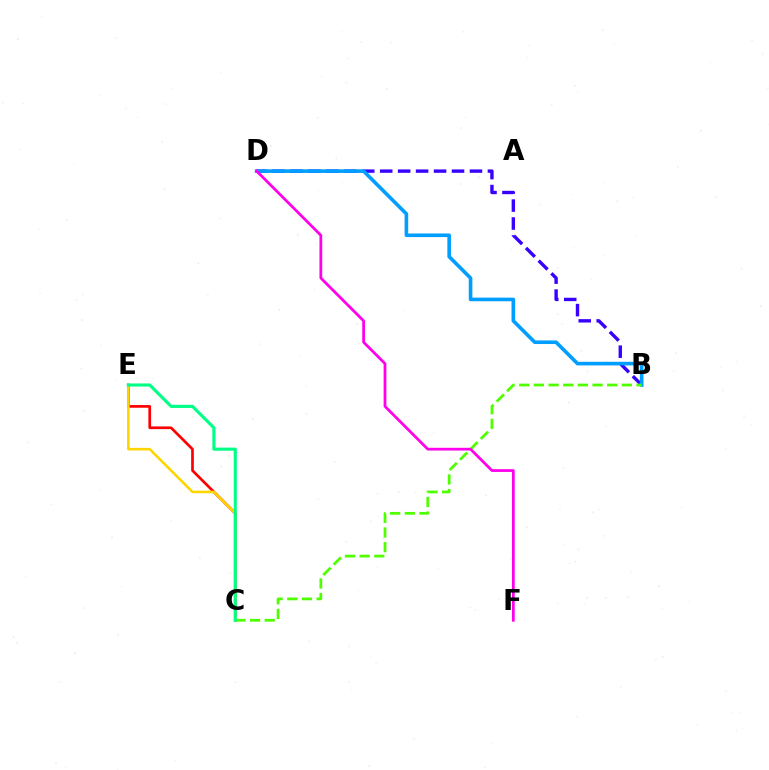{('C', 'E'): [{'color': '#ff0000', 'line_style': 'solid', 'thickness': 1.94}, {'color': '#ffd500', 'line_style': 'solid', 'thickness': 1.85}, {'color': '#00ff86', 'line_style': 'solid', 'thickness': 2.23}], ('B', 'D'): [{'color': '#3700ff', 'line_style': 'dashed', 'thickness': 2.44}, {'color': '#009eff', 'line_style': 'solid', 'thickness': 2.6}], ('B', 'C'): [{'color': '#4fff00', 'line_style': 'dashed', 'thickness': 1.99}], ('D', 'F'): [{'color': '#ff00ed', 'line_style': 'solid', 'thickness': 1.99}]}